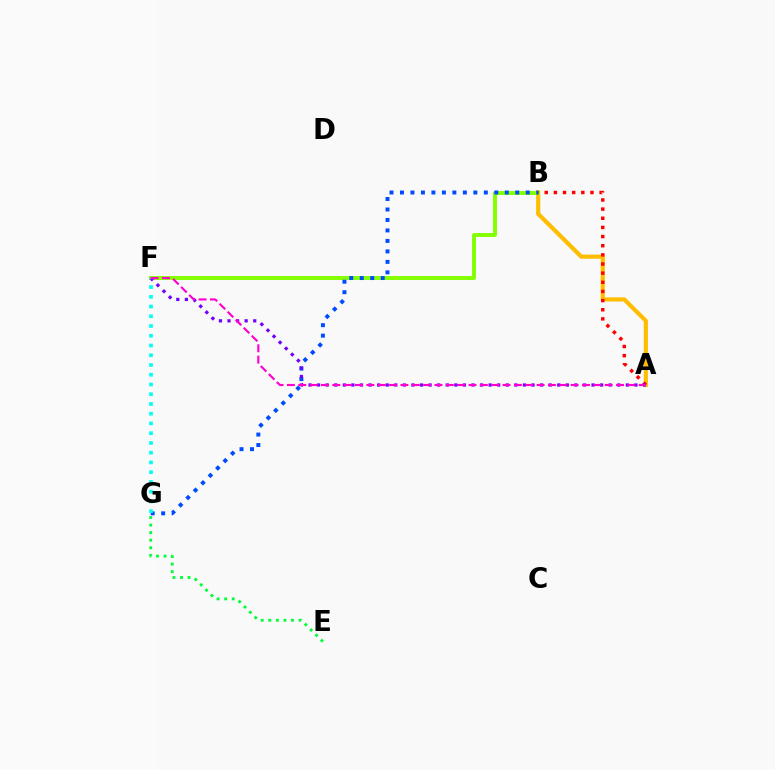{('A', 'B'): [{'color': '#ffbd00', 'line_style': 'solid', 'thickness': 3.0}, {'color': '#ff0000', 'line_style': 'dotted', 'thickness': 2.48}], ('B', 'F'): [{'color': '#84ff00', 'line_style': 'solid', 'thickness': 2.82}], ('B', 'G'): [{'color': '#004bff', 'line_style': 'dotted', 'thickness': 2.85}], ('A', 'F'): [{'color': '#7200ff', 'line_style': 'dotted', 'thickness': 2.33}, {'color': '#ff00cf', 'line_style': 'dashed', 'thickness': 1.54}], ('F', 'G'): [{'color': '#00fff6', 'line_style': 'dotted', 'thickness': 2.65}], ('E', 'G'): [{'color': '#00ff39', 'line_style': 'dotted', 'thickness': 2.06}]}